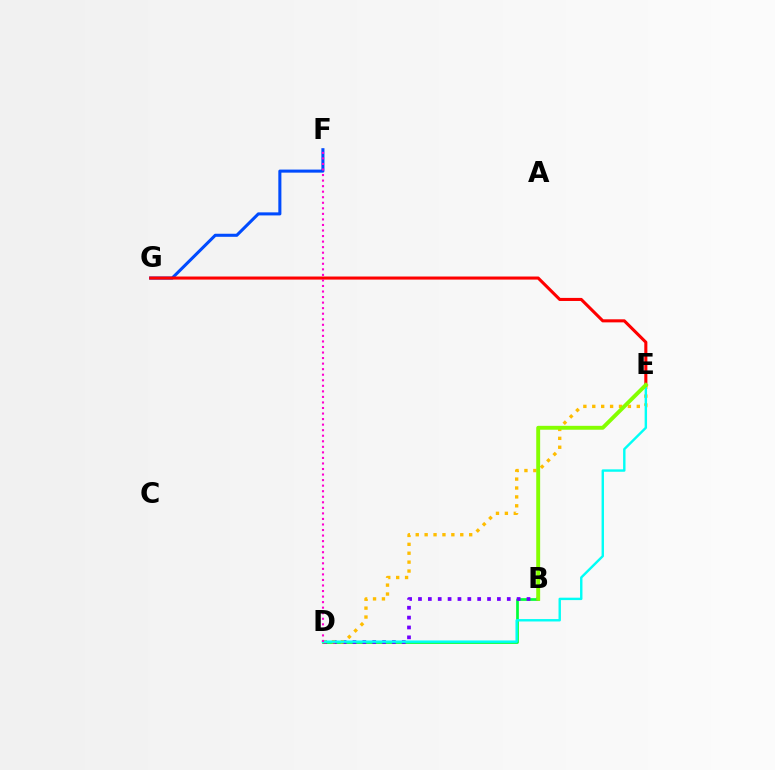{('F', 'G'): [{'color': '#004bff', 'line_style': 'solid', 'thickness': 2.2}], ('B', 'D'): [{'color': '#00ff39', 'line_style': 'solid', 'thickness': 1.96}, {'color': '#7200ff', 'line_style': 'dotted', 'thickness': 2.68}], ('D', 'E'): [{'color': '#ffbd00', 'line_style': 'dotted', 'thickness': 2.42}, {'color': '#00fff6', 'line_style': 'solid', 'thickness': 1.73}], ('E', 'G'): [{'color': '#ff0000', 'line_style': 'solid', 'thickness': 2.21}], ('D', 'F'): [{'color': '#ff00cf', 'line_style': 'dotted', 'thickness': 1.51}], ('B', 'E'): [{'color': '#84ff00', 'line_style': 'solid', 'thickness': 2.81}]}